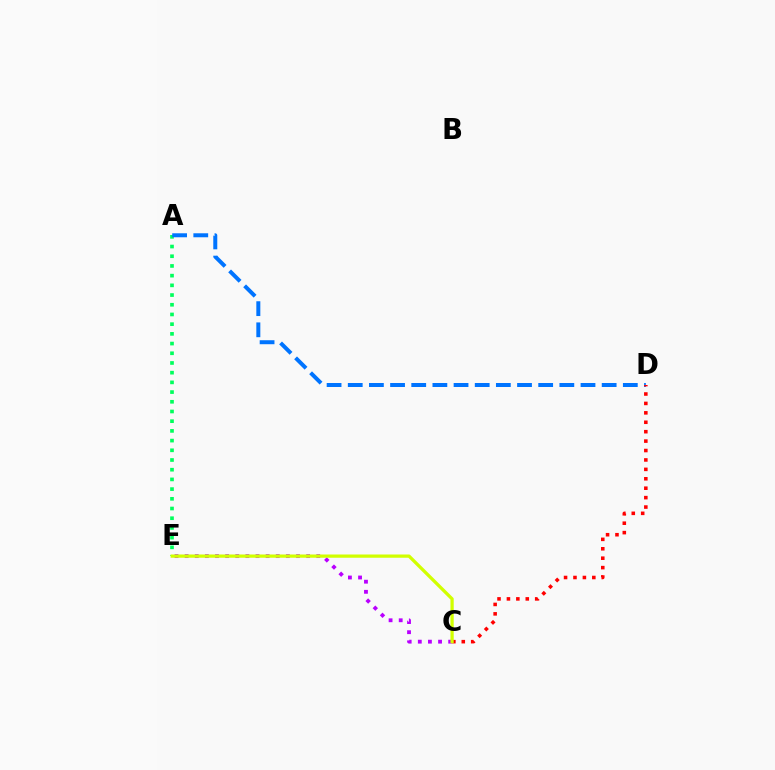{('A', 'E'): [{'color': '#00ff5c', 'line_style': 'dotted', 'thickness': 2.64}], ('C', 'E'): [{'color': '#b900ff', 'line_style': 'dotted', 'thickness': 2.75}, {'color': '#d1ff00', 'line_style': 'solid', 'thickness': 2.34}], ('A', 'D'): [{'color': '#0074ff', 'line_style': 'dashed', 'thickness': 2.87}], ('C', 'D'): [{'color': '#ff0000', 'line_style': 'dotted', 'thickness': 2.56}]}